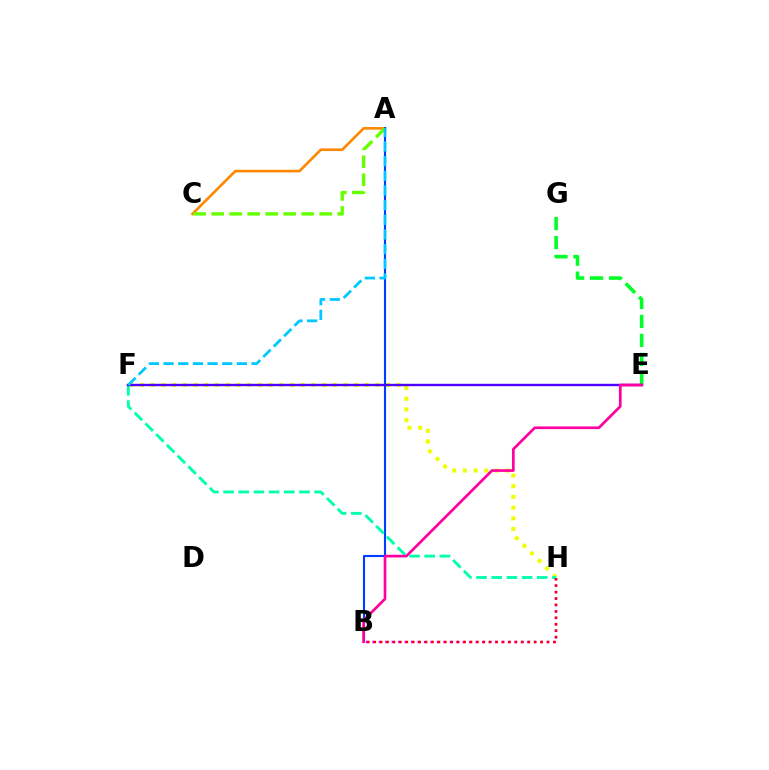{('E', 'G'): [{'color': '#00ff27', 'line_style': 'dashed', 'thickness': 2.58}], ('F', 'H'): [{'color': '#eeff00', 'line_style': 'dotted', 'thickness': 2.91}, {'color': '#00ffaf', 'line_style': 'dashed', 'thickness': 2.06}], ('B', 'H'): [{'color': '#d600ff', 'line_style': 'dotted', 'thickness': 1.75}, {'color': '#ff0000', 'line_style': 'dotted', 'thickness': 1.74}], ('A', 'C'): [{'color': '#ff8800', 'line_style': 'solid', 'thickness': 1.9}, {'color': '#66ff00', 'line_style': 'dashed', 'thickness': 2.45}], ('A', 'B'): [{'color': '#003fff', 'line_style': 'solid', 'thickness': 1.52}], ('E', 'F'): [{'color': '#4f00ff', 'line_style': 'solid', 'thickness': 1.73}], ('B', 'E'): [{'color': '#ff00a0', 'line_style': 'solid', 'thickness': 1.94}], ('A', 'F'): [{'color': '#00c7ff', 'line_style': 'dashed', 'thickness': 1.99}]}